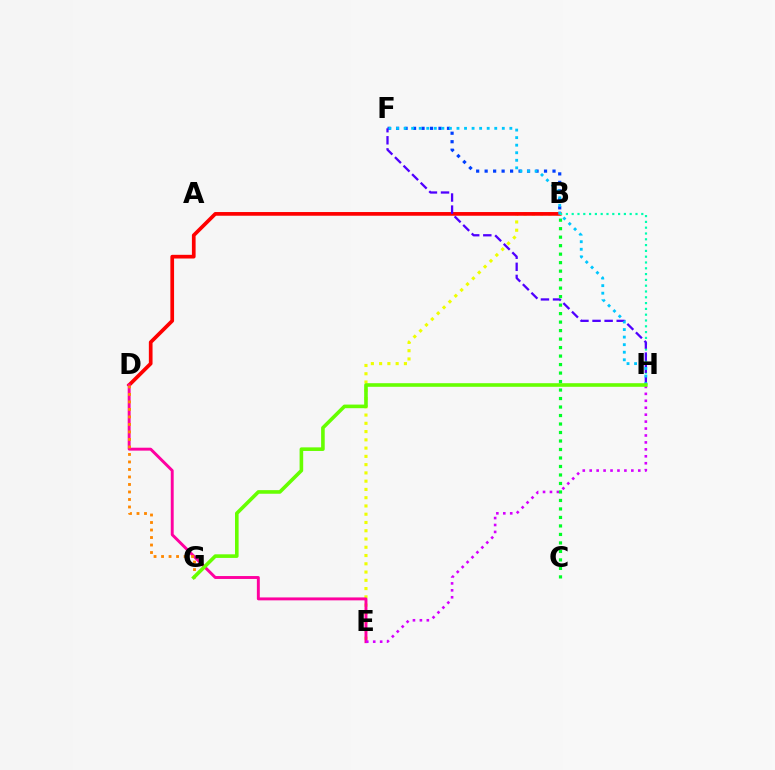{('B', 'E'): [{'color': '#eeff00', 'line_style': 'dotted', 'thickness': 2.25}], ('B', 'D'): [{'color': '#ff0000', 'line_style': 'solid', 'thickness': 2.66}], ('D', 'E'): [{'color': '#ff00a0', 'line_style': 'solid', 'thickness': 2.1}], ('D', 'G'): [{'color': '#ff8800', 'line_style': 'dotted', 'thickness': 2.04}], ('B', 'H'): [{'color': '#00ffaf', 'line_style': 'dotted', 'thickness': 1.58}], ('B', 'F'): [{'color': '#003fff', 'line_style': 'dotted', 'thickness': 2.31}], ('E', 'H'): [{'color': '#d600ff', 'line_style': 'dotted', 'thickness': 1.88}], ('F', 'H'): [{'color': '#4f00ff', 'line_style': 'dashed', 'thickness': 1.64}, {'color': '#00c7ff', 'line_style': 'dotted', 'thickness': 2.05}], ('G', 'H'): [{'color': '#66ff00', 'line_style': 'solid', 'thickness': 2.6}], ('B', 'C'): [{'color': '#00ff27', 'line_style': 'dotted', 'thickness': 2.31}]}